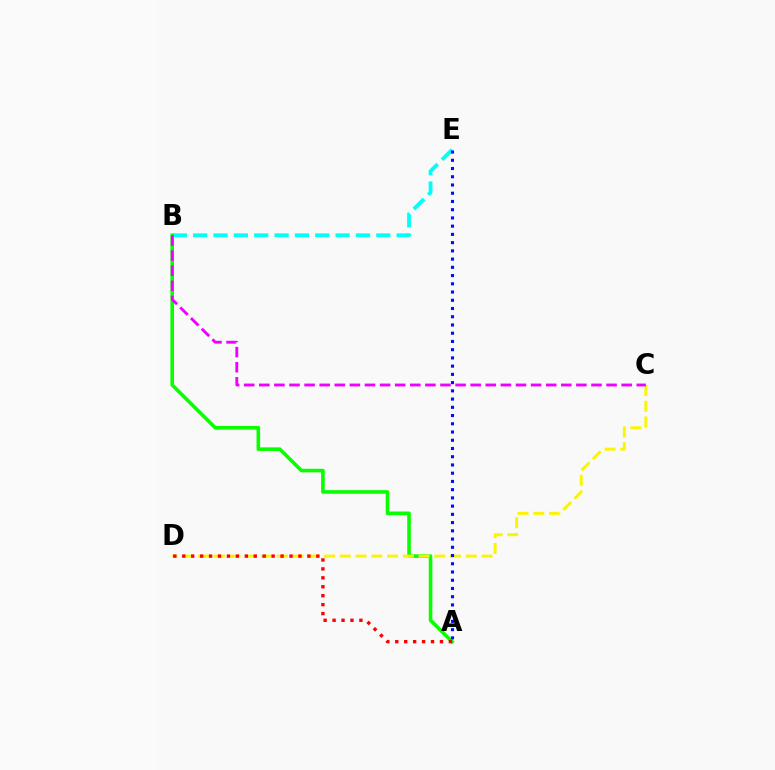{('B', 'E'): [{'color': '#00fff6', 'line_style': 'dashed', 'thickness': 2.76}], ('A', 'B'): [{'color': '#08ff00', 'line_style': 'solid', 'thickness': 2.59}], ('C', 'D'): [{'color': '#fcf500', 'line_style': 'dashed', 'thickness': 2.14}], ('A', 'E'): [{'color': '#0010ff', 'line_style': 'dotted', 'thickness': 2.24}], ('A', 'D'): [{'color': '#ff0000', 'line_style': 'dotted', 'thickness': 2.43}], ('B', 'C'): [{'color': '#ee00ff', 'line_style': 'dashed', 'thickness': 2.05}]}